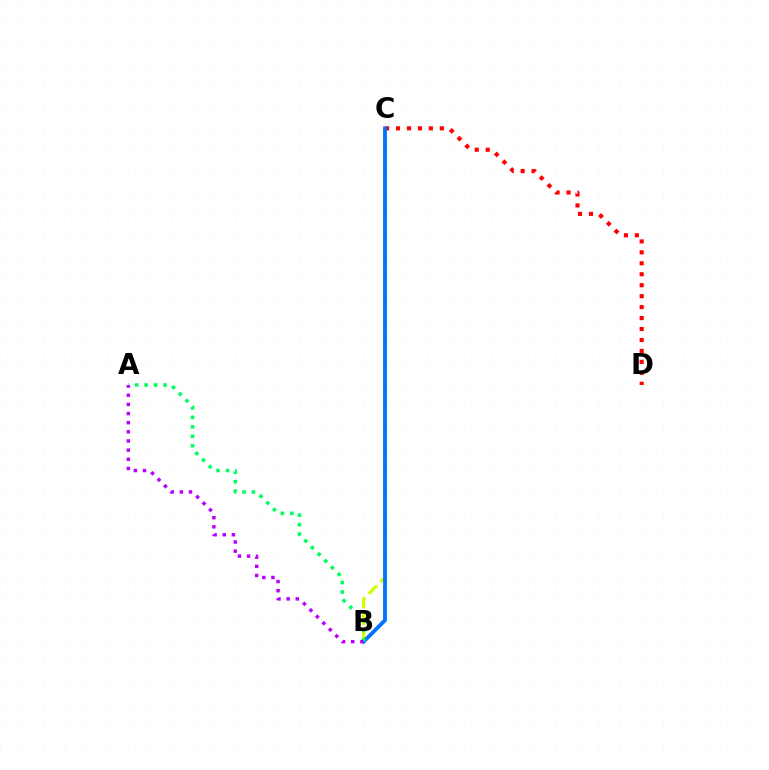{('B', 'C'): [{'color': '#d1ff00', 'line_style': 'dashed', 'thickness': 2.26}, {'color': '#0074ff', 'line_style': 'solid', 'thickness': 2.76}], ('C', 'D'): [{'color': '#ff0000', 'line_style': 'dotted', 'thickness': 2.98}], ('A', 'B'): [{'color': '#00ff5c', 'line_style': 'dotted', 'thickness': 2.57}, {'color': '#b900ff', 'line_style': 'dotted', 'thickness': 2.48}]}